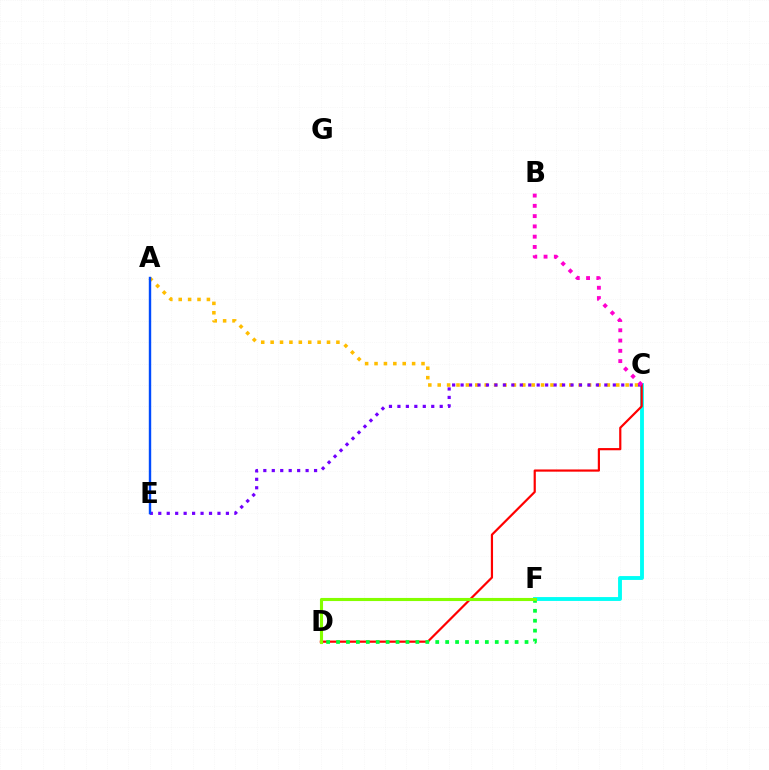{('C', 'F'): [{'color': '#00fff6', 'line_style': 'solid', 'thickness': 2.79}], ('C', 'D'): [{'color': '#ff0000', 'line_style': 'solid', 'thickness': 1.58}], ('A', 'C'): [{'color': '#ffbd00', 'line_style': 'dotted', 'thickness': 2.55}], ('D', 'F'): [{'color': '#00ff39', 'line_style': 'dotted', 'thickness': 2.7}, {'color': '#84ff00', 'line_style': 'solid', 'thickness': 2.23}], ('C', 'E'): [{'color': '#7200ff', 'line_style': 'dotted', 'thickness': 2.3}], ('A', 'E'): [{'color': '#004bff', 'line_style': 'solid', 'thickness': 1.73}], ('B', 'C'): [{'color': '#ff00cf', 'line_style': 'dotted', 'thickness': 2.79}]}